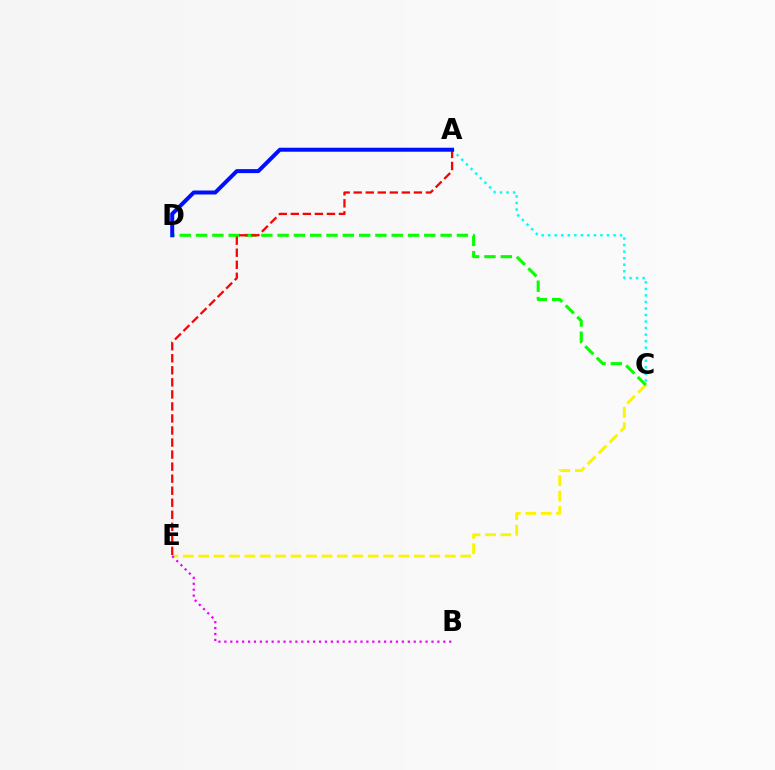{('A', 'C'): [{'color': '#00fff6', 'line_style': 'dotted', 'thickness': 1.78}], ('C', 'E'): [{'color': '#fcf500', 'line_style': 'dashed', 'thickness': 2.09}], ('C', 'D'): [{'color': '#08ff00', 'line_style': 'dashed', 'thickness': 2.21}], ('B', 'E'): [{'color': '#ee00ff', 'line_style': 'dotted', 'thickness': 1.61}], ('A', 'E'): [{'color': '#ff0000', 'line_style': 'dashed', 'thickness': 1.64}], ('A', 'D'): [{'color': '#0010ff', 'line_style': 'solid', 'thickness': 2.87}]}